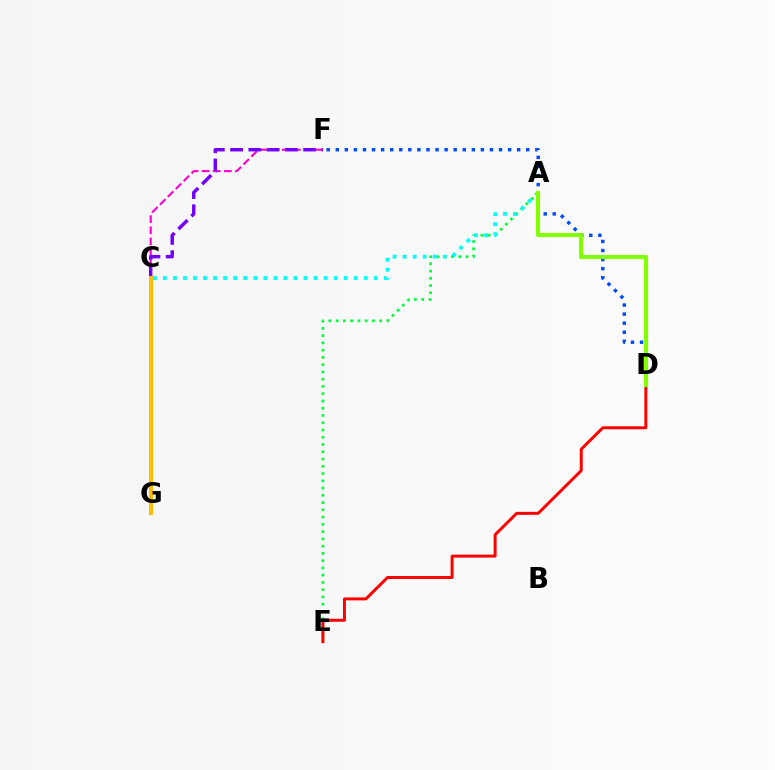{('A', 'E'): [{'color': '#00ff39', 'line_style': 'dotted', 'thickness': 1.97}], ('A', 'C'): [{'color': '#00fff6', 'line_style': 'dotted', 'thickness': 2.73}], ('D', 'F'): [{'color': '#004bff', 'line_style': 'dotted', 'thickness': 2.46}], ('D', 'E'): [{'color': '#ff0000', 'line_style': 'solid', 'thickness': 2.14}], ('C', 'F'): [{'color': '#ff00cf', 'line_style': 'dashed', 'thickness': 1.51}, {'color': '#7200ff', 'line_style': 'dashed', 'thickness': 2.48}], ('C', 'G'): [{'color': '#ffbd00', 'line_style': 'solid', 'thickness': 2.88}], ('A', 'D'): [{'color': '#84ff00', 'line_style': 'solid', 'thickness': 2.97}]}